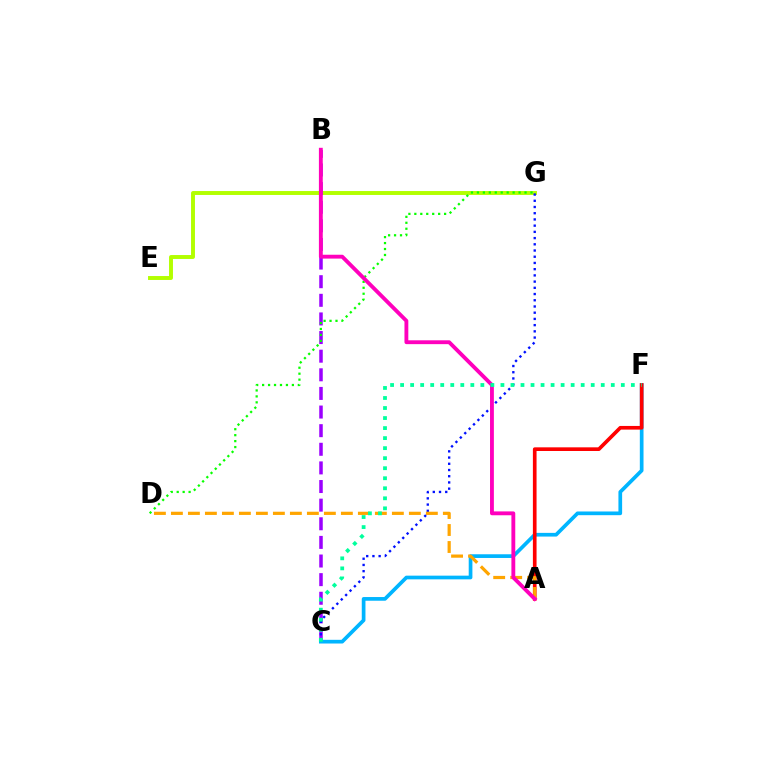{('E', 'G'): [{'color': '#b3ff00', 'line_style': 'solid', 'thickness': 2.82}], ('B', 'C'): [{'color': '#9b00ff', 'line_style': 'dashed', 'thickness': 2.53}], ('C', 'G'): [{'color': '#0010ff', 'line_style': 'dotted', 'thickness': 1.69}], ('D', 'G'): [{'color': '#08ff00', 'line_style': 'dotted', 'thickness': 1.62}], ('C', 'F'): [{'color': '#00b5ff', 'line_style': 'solid', 'thickness': 2.66}, {'color': '#00ff9d', 'line_style': 'dotted', 'thickness': 2.73}], ('A', 'F'): [{'color': '#ff0000', 'line_style': 'solid', 'thickness': 2.64}], ('A', 'D'): [{'color': '#ffa500', 'line_style': 'dashed', 'thickness': 2.31}], ('A', 'B'): [{'color': '#ff00bd', 'line_style': 'solid', 'thickness': 2.77}]}